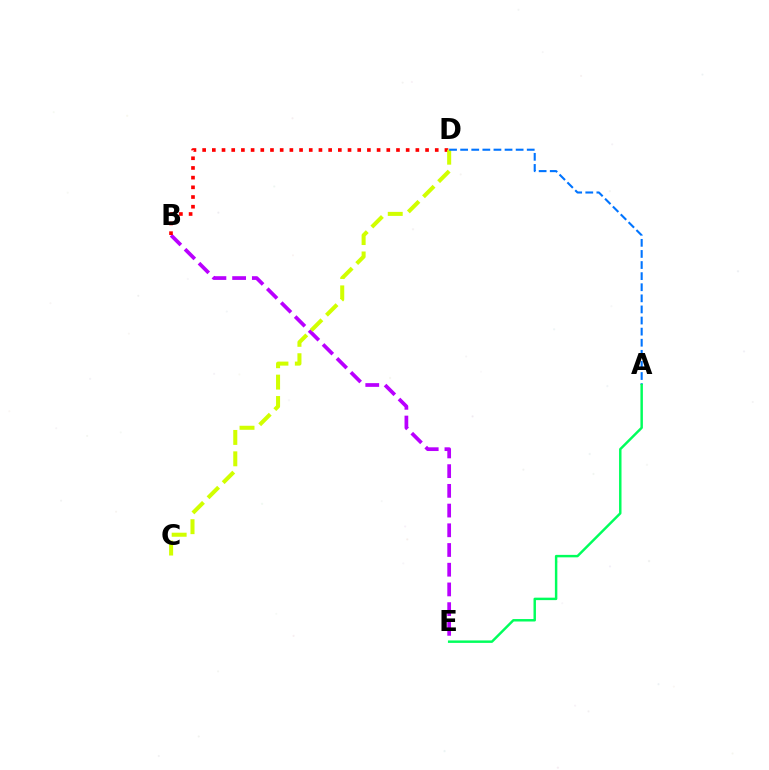{('B', 'E'): [{'color': '#b900ff', 'line_style': 'dashed', 'thickness': 2.68}], ('B', 'D'): [{'color': '#ff0000', 'line_style': 'dotted', 'thickness': 2.63}], ('C', 'D'): [{'color': '#d1ff00', 'line_style': 'dashed', 'thickness': 2.91}], ('A', 'D'): [{'color': '#0074ff', 'line_style': 'dashed', 'thickness': 1.51}], ('A', 'E'): [{'color': '#00ff5c', 'line_style': 'solid', 'thickness': 1.77}]}